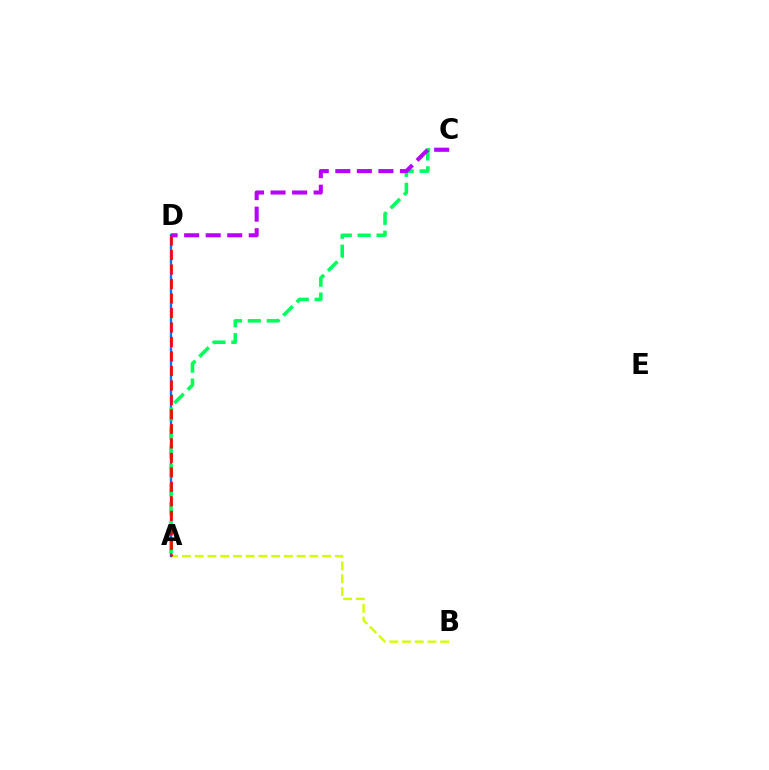{('A', 'B'): [{'color': '#d1ff00', 'line_style': 'dashed', 'thickness': 1.73}], ('A', 'D'): [{'color': '#0074ff', 'line_style': 'solid', 'thickness': 1.71}, {'color': '#ff0000', 'line_style': 'dashed', 'thickness': 1.97}], ('A', 'C'): [{'color': '#00ff5c', 'line_style': 'dashed', 'thickness': 2.57}], ('C', 'D'): [{'color': '#b900ff', 'line_style': 'dashed', 'thickness': 2.93}]}